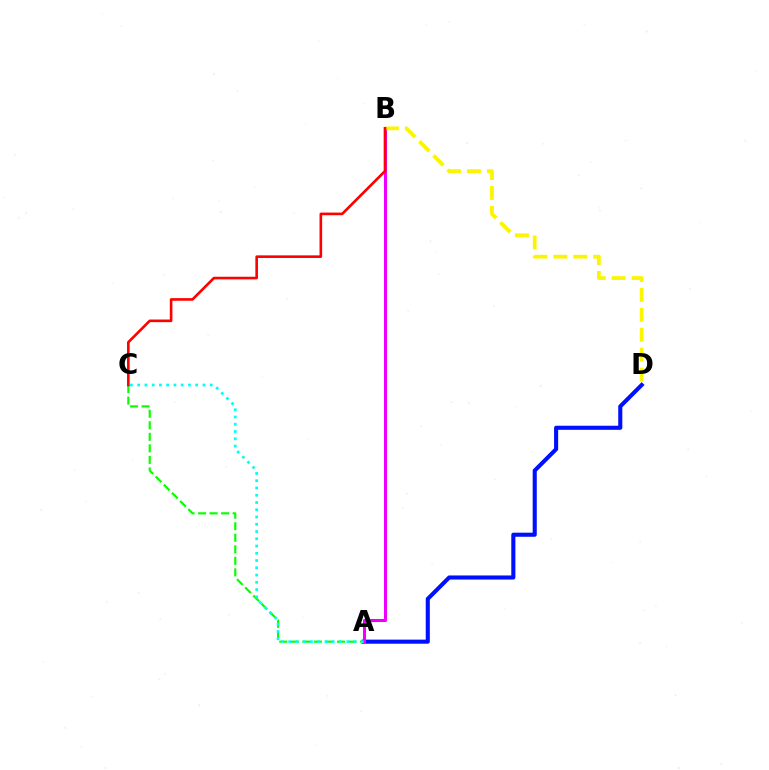{('A', 'C'): [{'color': '#08ff00', 'line_style': 'dashed', 'thickness': 1.57}, {'color': '#00fff6', 'line_style': 'dotted', 'thickness': 1.97}], ('A', 'D'): [{'color': '#0010ff', 'line_style': 'solid', 'thickness': 2.94}], ('A', 'B'): [{'color': '#ee00ff', 'line_style': 'solid', 'thickness': 2.2}], ('B', 'D'): [{'color': '#fcf500', 'line_style': 'dashed', 'thickness': 2.71}], ('B', 'C'): [{'color': '#ff0000', 'line_style': 'solid', 'thickness': 1.89}]}